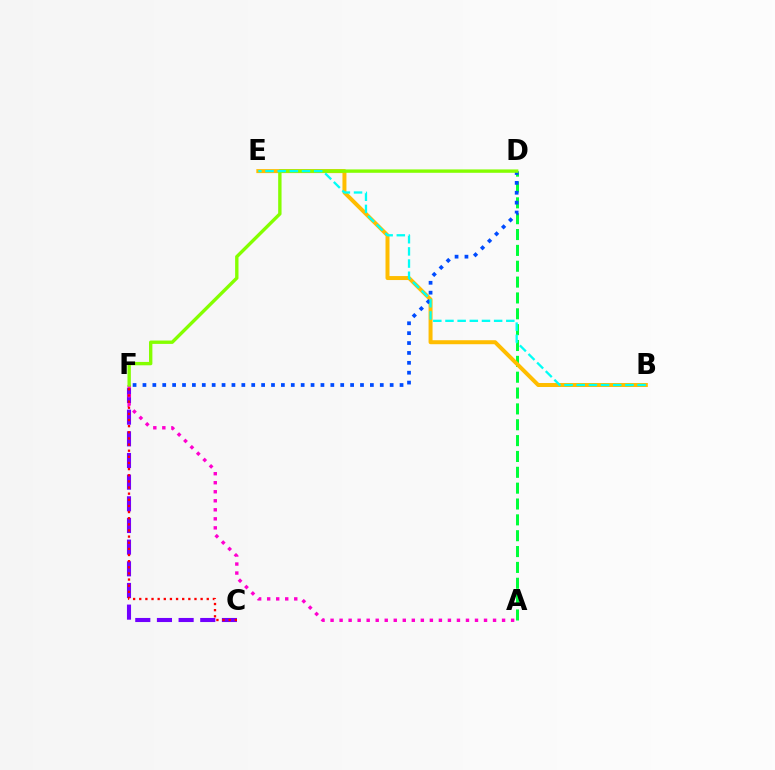{('A', 'D'): [{'color': '#00ff39', 'line_style': 'dashed', 'thickness': 2.15}], ('B', 'E'): [{'color': '#ffbd00', 'line_style': 'solid', 'thickness': 2.87}, {'color': '#00fff6', 'line_style': 'dashed', 'thickness': 1.65}], ('C', 'F'): [{'color': '#7200ff', 'line_style': 'dashed', 'thickness': 2.94}, {'color': '#ff0000', 'line_style': 'dotted', 'thickness': 1.67}], ('D', 'F'): [{'color': '#004bff', 'line_style': 'dotted', 'thickness': 2.69}, {'color': '#84ff00', 'line_style': 'solid', 'thickness': 2.43}], ('A', 'F'): [{'color': '#ff00cf', 'line_style': 'dotted', 'thickness': 2.45}]}